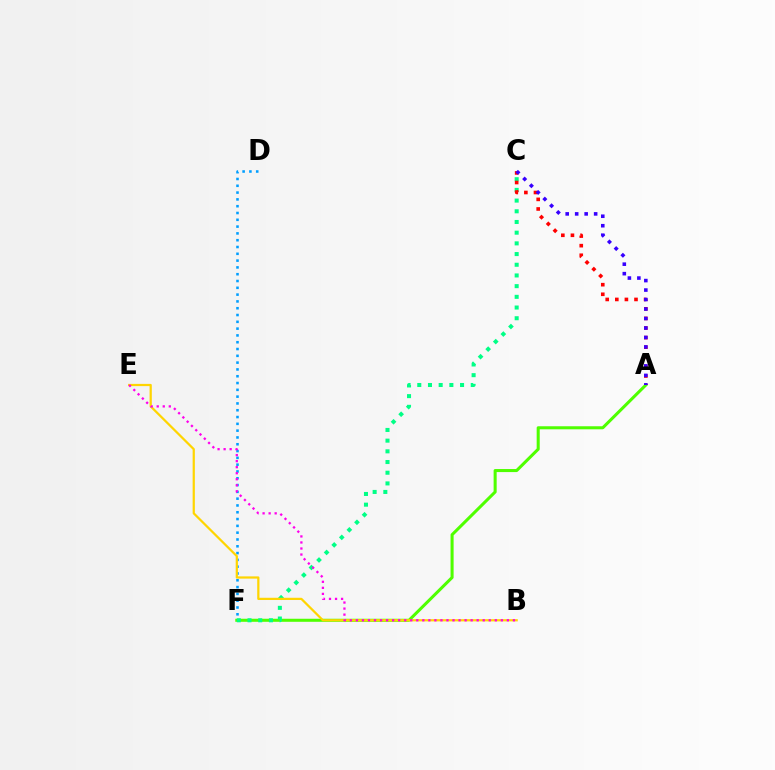{('D', 'F'): [{'color': '#009eff', 'line_style': 'dotted', 'thickness': 1.85}], ('A', 'F'): [{'color': '#4fff00', 'line_style': 'solid', 'thickness': 2.19}], ('C', 'F'): [{'color': '#00ff86', 'line_style': 'dotted', 'thickness': 2.91}], ('A', 'C'): [{'color': '#ff0000', 'line_style': 'dotted', 'thickness': 2.61}, {'color': '#3700ff', 'line_style': 'dotted', 'thickness': 2.58}], ('B', 'E'): [{'color': '#ffd500', 'line_style': 'solid', 'thickness': 1.61}, {'color': '#ff00ed', 'line_style': 'dotted', 'thickness': 1.64}]}